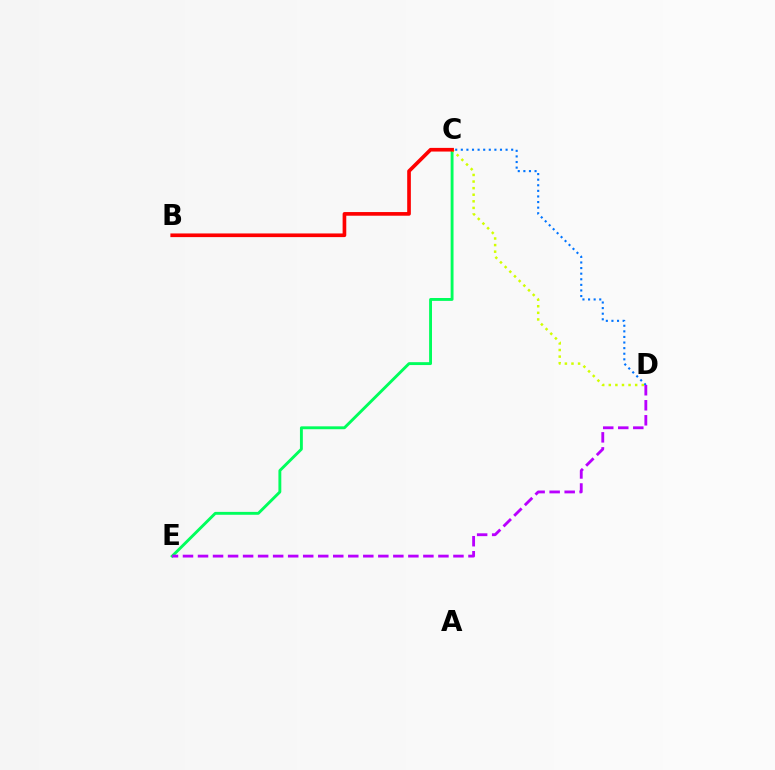{('C', 'E'): [{'color': '#00ff5c', 'line_style': 'solid', 'thickness': 2.08}], ('C', 'D'): [{'color': '#0074ff', 'line_style': 'dotted', 'thickness': 1.52}, {'color': '#d1ff00', 'line_style': 'dotted', 'thickness': 1.79}], ('D', 'E'): [{'color': '#b900ff', 'line_style': 'dashed', 'thickness': 2.04}], ('B', 'C'): [{'color': '#ff0000', 'line_style': 'solid', 'thickness': 2.64}]}